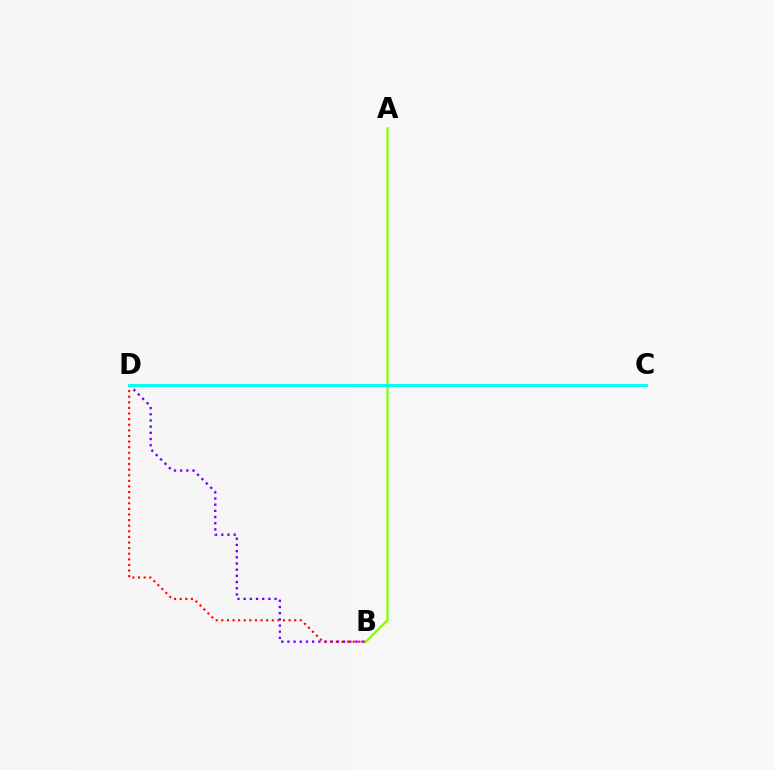{('B', 'D'): [{'color': '#7200ff', 'line_style': 'dotted', 'thickness': 1.68}, {'color': '#ff0000', 'line_style': 'dotted', 'thickness': 1.52}], ('A', 'B'): [{'color': '#84ff00', 'line_style': 'solid', 'thickness': 1.62}], ('C', 'D'): [{'color': '#00fff6', 'line_style': 'solid', 'thickness': 2.12}]}